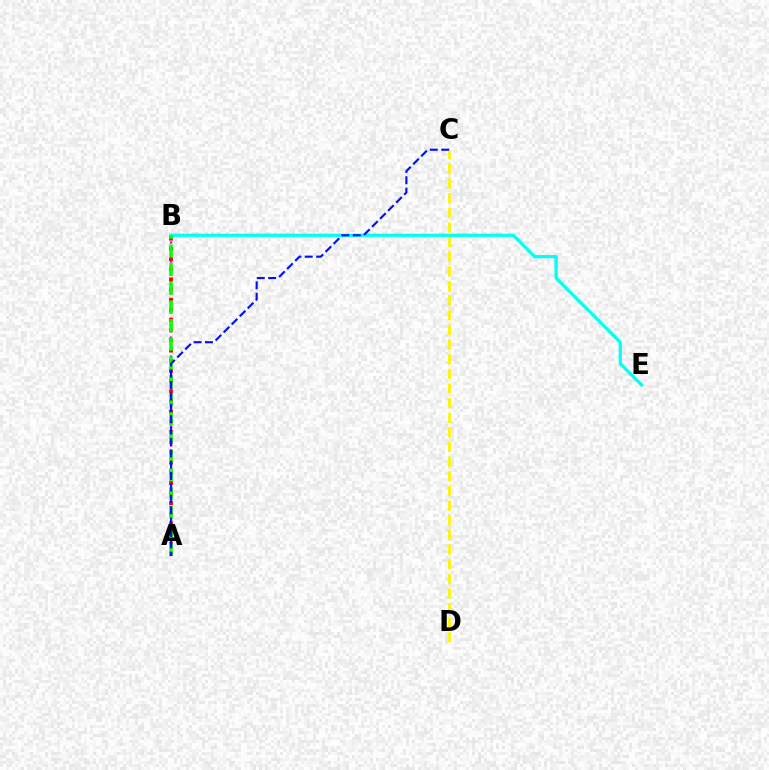{('A', 'B'): [{'color': '#ee00ff', 'line_style': 'dotted', 'thickness': 1.72}, {'color': '#ff0000', 'line_style': 'dotted', 'thickness': 2.76}, {'color': '#08ff00', 'line_style': 'dashed', 'thickness': 2.53}], ('B', 'E'): [{'color': '#00fff6', 'line_style': 'solid', 'thickness': 2.32}], ('C', 'D'): [{'color': '#fcf500', 'line_style': 'dashed', 'thickness': 1.99}], ('A', 'C'): [{'color': '#0010ff', 'line_style': 'dashed', 'thickness': 1.54}]}